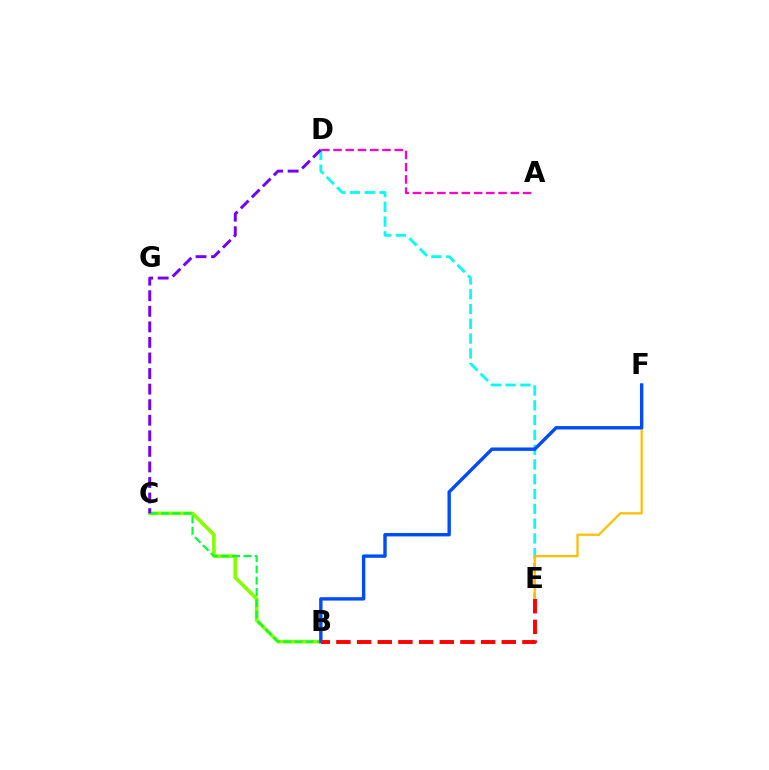{('B', 'C'): [{'color': '#84ff00', 'line_style': 'solid', 'thickness': 2.62}, {'color': '#00ff39', 'line_style': 'dashed', 'thickness': 1.53}], ('A', 'D'): [{'color': '#ff00cf', 'line_style': 'dashed', 'thickness': 1.66}], ('D', 'E'): [{'color': '#00fff6', 'line_style': 'dashed', 'thickness': 2.01}], ('E', 'F'): [{'color': '#ffbd00', 'line_style': 'solid', 'thickness': 1.61}], ('C', 'D'): [{'color': '#7200ff', 'line_style': 'dashed', 'thickness': 2.11}], ('B', 'F'): [{'color': '#004bff', 'line_style': 'solid', 'thickness': 2.44}], ('B', 'E'): [{'color': '#ff0000', 'line_style': 'dashed', 'thickness': 2.81}]}